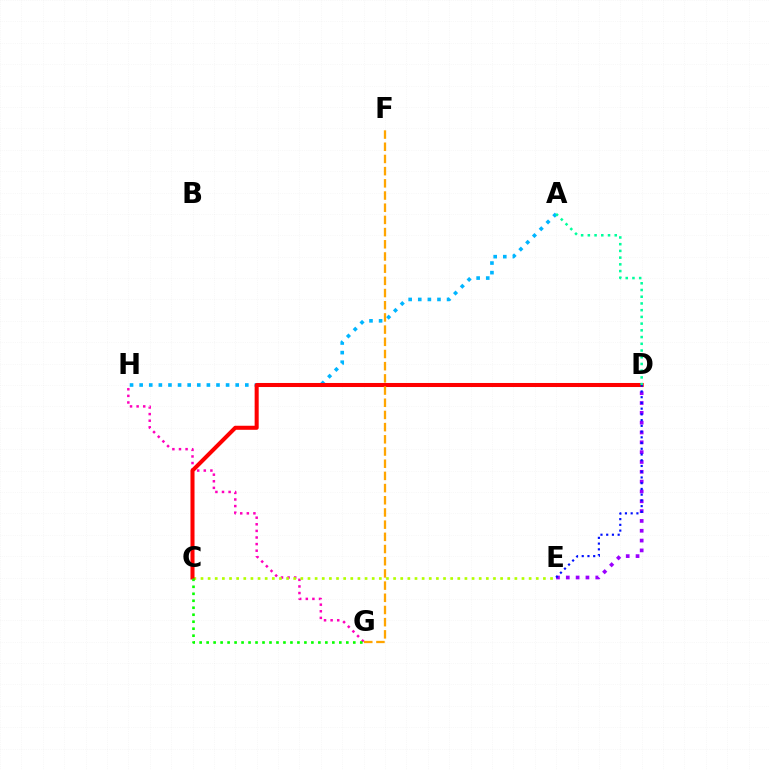{('D', 'E'): [{'color': '#9b00ff', 'line_style': 'dotted', 'thickness': 2.67}, {'color': '#0010ff', 'line_style': 'dotted', 'thickness': 1.56}], ('A', 'H'): [{'color': '#00b5ff', 'line_style': 'dotted', 'thickness': 2.61}], ('G', 'H'): [{'color': '#ff00bd', 'line_style': 'dotted', 'thickness': 1.79}], ('C', 'E'): [{'color': '#b3ff00', 'line_style': 'dotted', 'thickness': 1.94}], ('C', 'D'): [{'color': '#ff0000', 'line_style': 'solid', 'thickness': 2.92}], ('F', 'G'): [{'color': '#ffa500', 'line_style': 'dashed', 'thickness': 1.66}], ('C', 'G'): [{'color': '#08ff00', 'line_style': 'dotted', 'thickness': 1.9}], ('A', 'D'): [{'color': '#00ff9d', 'line_style': 'dotted', 'thickness': 1.83}]}